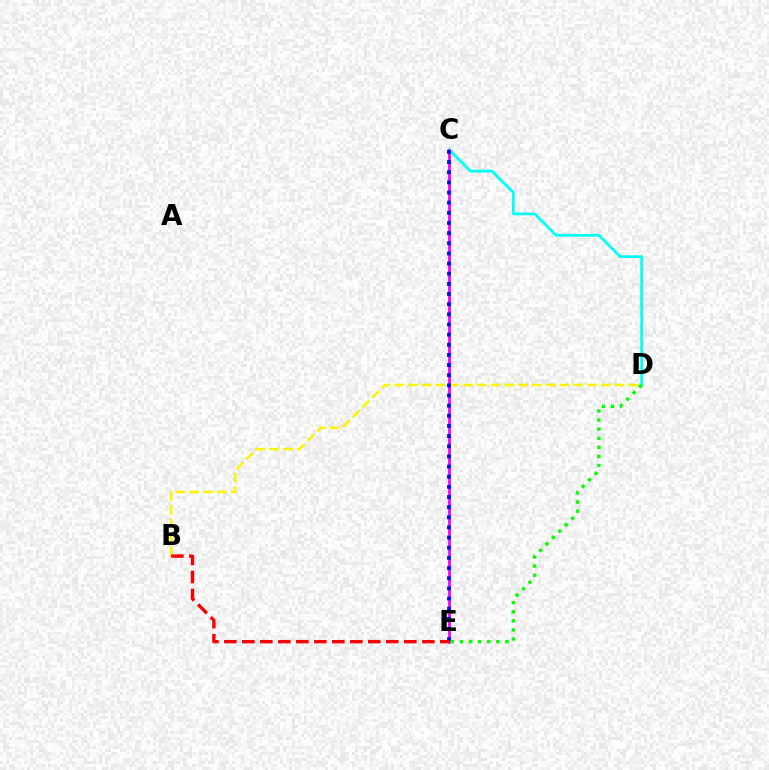{('B', 'D'): [{'color': '#fcf500', 'line_style': 'dashed', 'thickness': 1.87}], ('C', 'D'): [{'color': '#00fff6', 'line_style': 'solid', 'thickness': 1.98}], ('C', 'E'): [{'color': '#ee00ff', 'line_style': 'solid', 'thickness': 1.96}, {'color': '#0010ff', 'line_style': 'dotted', 'thickness': 2.76}], ('B', 'E'): [{'color': '#ff0000', 'line_style': 'dashed', 'thickness': 2.44}], ('D', 'E'): [{'color': '#08ff00', 'line_style': 'dotted', 'thickness': 2.47}]}